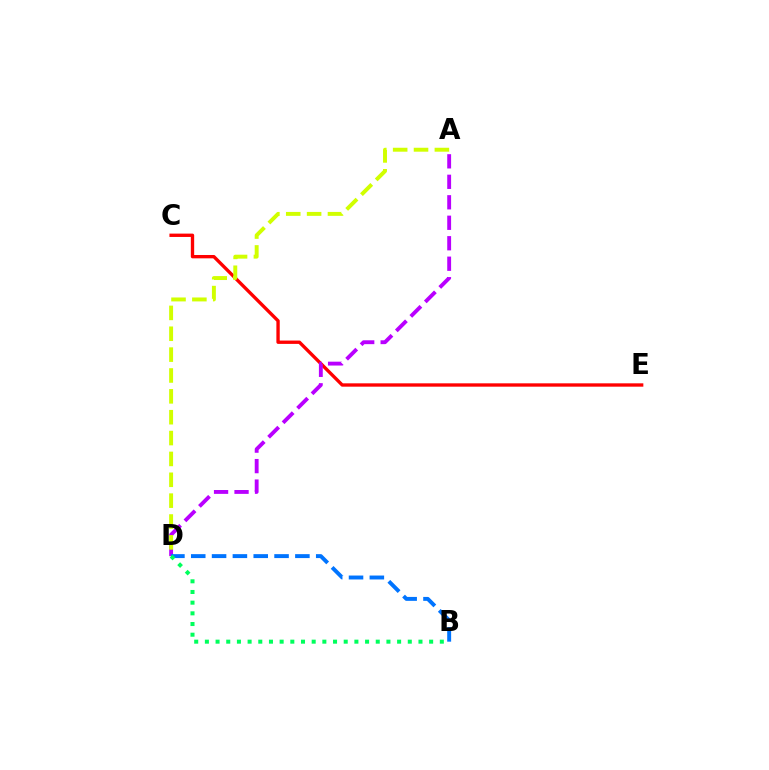{('C', 'E'): [{'color': '#ff0000', 'line_style': 'solid', 'thickness': 2.41}], ('A', 'D'): [{'color': '#b900ff', 'line_style': 'dashed', 'thickness': 2.78}, {'color': '#d1ff00', 'line_style': 'dashed', 'thickness': 2.83}], ('B', 'D'): [{'color': '#0074ff', 'line_style': 'dashed', 'thickness': 2.83}, {'color': '#00ff5c', 'line_style': 'dotted', 'thickness': 2.9}]}